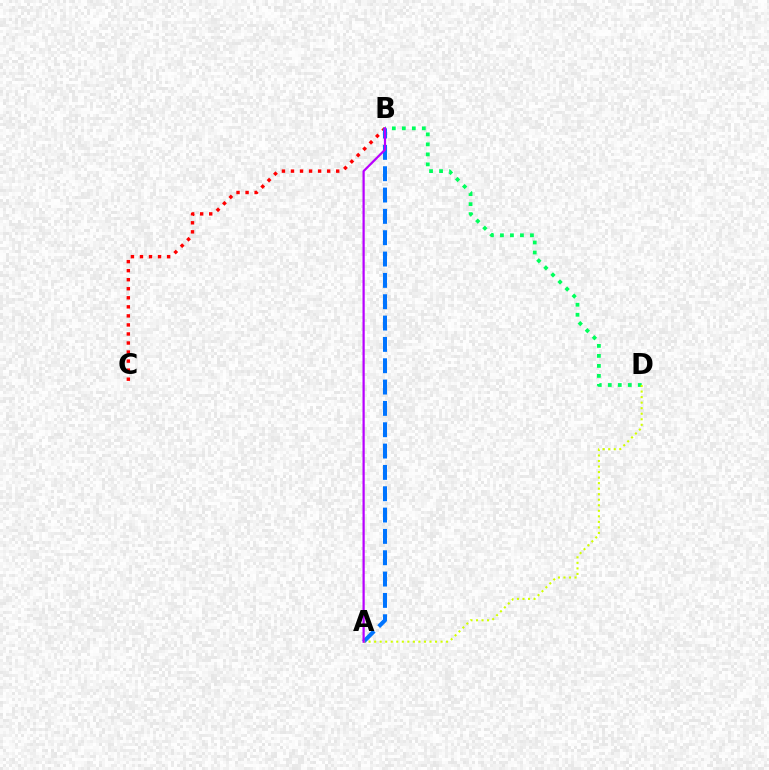{('B', 'D'): [{'color': '#00ff5c', 'line_style': 'dotted', 'thickness': 2.72}], ('B', 'C'): [{'color': '#ff0000', 'line_style': 'dotted', 'thickness': 2.46}], ('A', 'B'): [{'color': '#0074ff', 'line_style': 'dashed', 'thickness': 2.9}, {'color': '#b900ff', 'line_style': 'solid', 'thickness': 1.61}], ('A', 'D'): [{'color': '#d1ff00', 'line_style': 'dotted', 'thickness': 1.5}]}